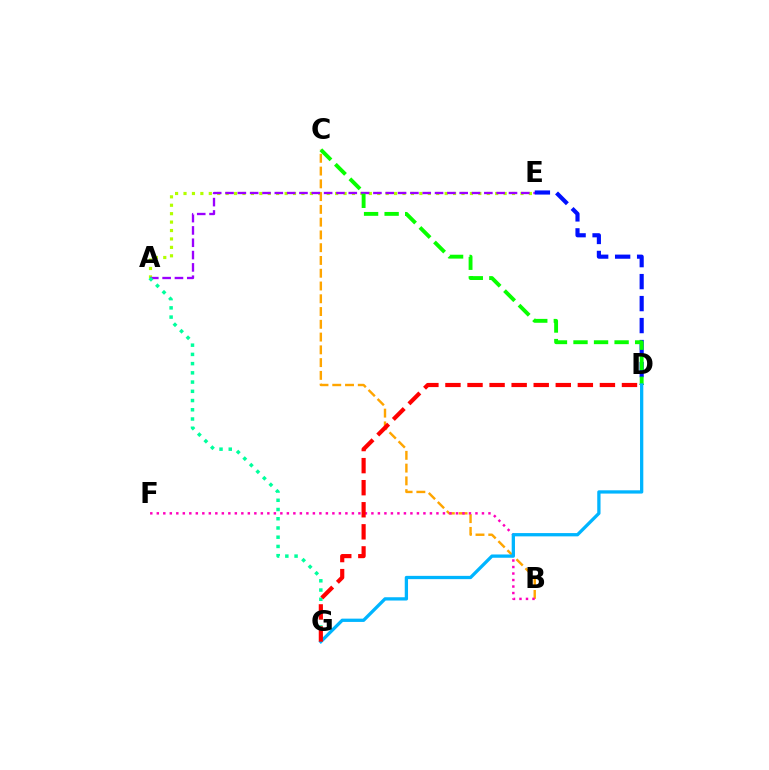{('A', 'E'): [{'color': '#b3ff00', 'line_style': 'dotted', 'thickness': 2.29}, {'color': '#9b00ff', 'line_style': 'dashed', 'thickness': 1.67}], ('B', 'C'): [{'color': '#ffa500', 'line_style': 'dashed', 'thickness': 1.73}], ('B', 'F'): [{'color': '#ff00bd', 'line_style': 'dotted', 'thickness': 1.77}], ('D', 'E'): [{'color': '#0010ff', 'line_style': 'dashed', 'thickness': 2.99}], ('C', 'D'): [{'color': '#08ff00', 'line_style': 'dashed', 'thickness': 2.79}], ('A', 'G'): [{'color': '#00ff9d', 'line_style': 'dotted', 'thickness': 2.51}], ('D', 'G'): [{'color': '#00b5ff', 'line_style': 'solid', 'thickness': 2.37}, {'color': '#ff0000', 'line_style': 'dashed', 'thickness': 3.0}]}